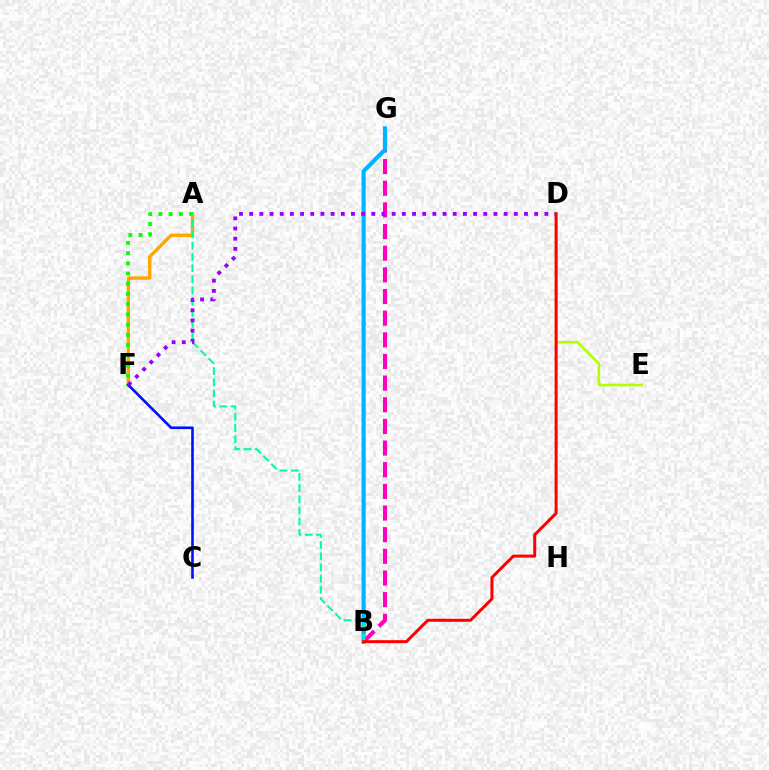{('B', 'G'): [{'color': '#ff00bd', 'line_style': 'dashed', 'thickness': 2.94}, {'color': '#00b5ff', 'line_style': 'solid', 'thickness': 2.98}], ('A', 'F'): [{'color': '#ffa500', 'line_style': 'solid', 'thickness': 2.41}, {'color': '#08ff00', 'line_style': 'dotted', 'thickness': 2.78}], ('A', 'B'): [{'color': '#00ff9d', 'line_style': 'dashed', 'thickness': 1.52}], ('D', 'E'): [{'color': '#b3ff00', 'line_style': 'solid', 'thickness': 1.84}], ('C', 'F'): [{'color': '#0010ff', 'line_style': 'solid', 'thickness': 1.88}], ('B', 'D'): [{'color': '#ff0000', 'line_style': 'solid', 'thickness': 2.17}], ('D', 'F'): [{'color': '#9b00ff', 'line_style': 'dotted', 'thickness': 2.77}]}